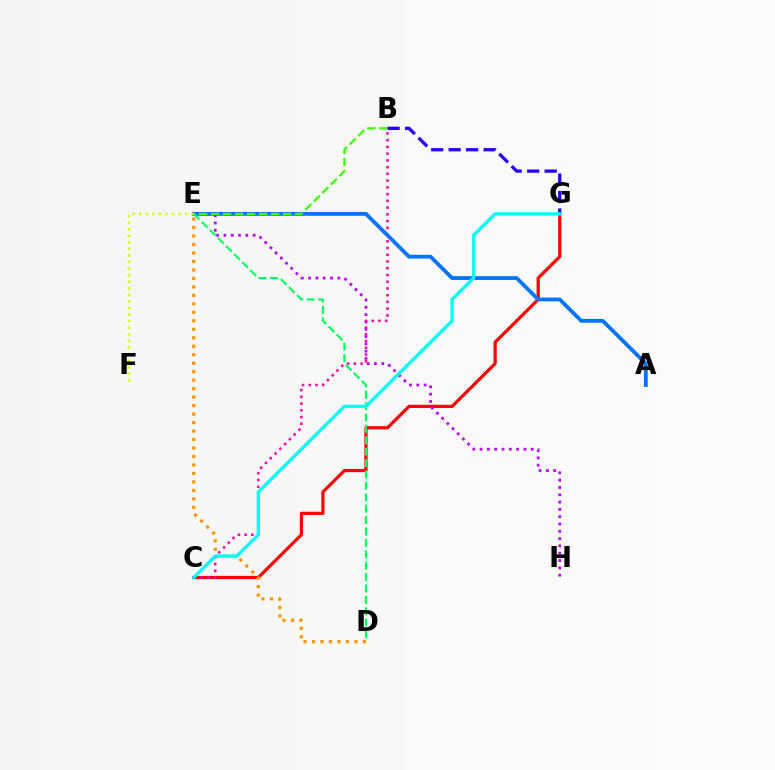{('C', 'G'): [{'color': '#ff0000', 'line_style': 'solid', 'thickness': 2.32}, {'color': '#00fff6', 'line_style': 'solid', 'thickness': 2.38}], ('E', 'H'): [{'color': '#b900ff', 'line_style': 'dotted', 'thickness': 1.99}], ('D', 'E'): [{'color': '#ff9400', 'line_style': 'dotted', 'thickness': 2.3}, {'color': '#00ff5c', 'line_style': 'dashed', 'thickness': 1.55}], ('B', 'C'): [{'color': '#ff00ac', 'line_style': 'dotted', 'thickness': 1.83}], ('A', 'E'): [{'color': '#0074ff', 'line_style': 'solid', 'thickness': 2.73}], ('B', 'E'): [{'color': '#3dff00', 'line_style': 'dashed', 'thickness': 1.63}], ('E', 'F'): [{'color': '#d1ff00', 'line_style': 'dotted', 'thickness': 1.79}], ('B', 'G'): [{'color': '#2500ff', 'line_style': 'dashed', 'thickness': 2.37}]}